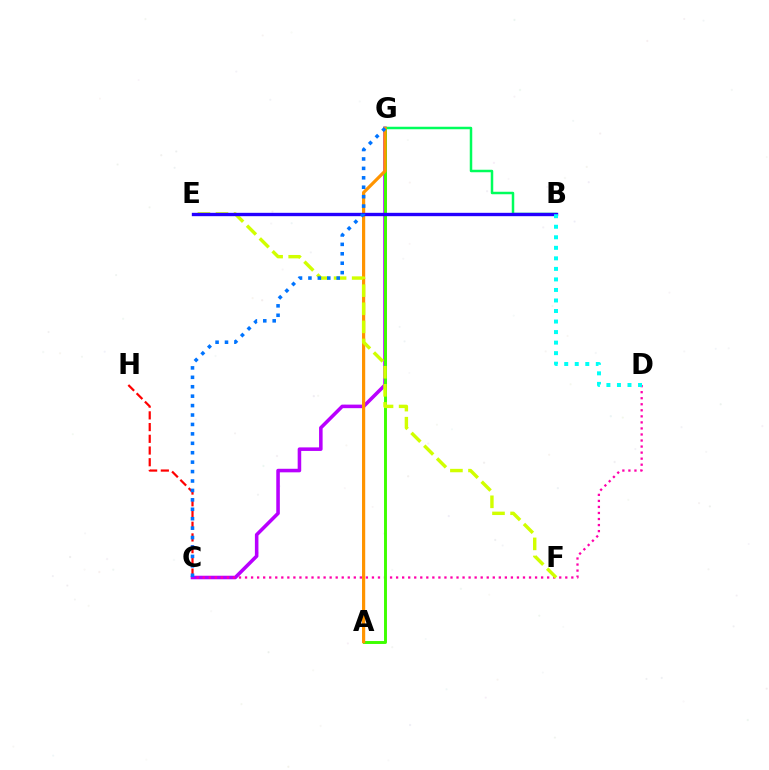{('C', 'G'): [{'color': '#b900ff', 'line_style': 'solid', 'thickness': 2.56}, {'color': '#0074ff', 'line_style': 'dotted', 'thickness': 2.56}], ('C', 'H'): [{'color': '#ff0000', 'line_style': 'dashed', 'thickness': 1.59}], ('B', 'G'): [{'color': '#00ff5c', 'line_style': 'solid', 'thickness': 1.79}], ('C', 'D'): [{'color': '#ff00ac', 'line_style': 'dotted', 'thickness': 1.64}], ('A', 'G'): [{'color': '#3dff00', 'line_style': 'solid', 'thickness': 2.11}, {'color': '#ff9400', 'line_style': 'solid', 'thickness': 2.3}], ('E', 'F'): [{'color': '#d1ff00', 'line_style': 'dashed', 'thickness': 2.46}], ('B', 'E'): [{'color': '#2500ff', 'line_style': 'solid', 'thickness': 2.42}], ('B', 'D'): [{'color': '#00fff6', 'line_style': 'dotted', 'thickness': 2.86}]}